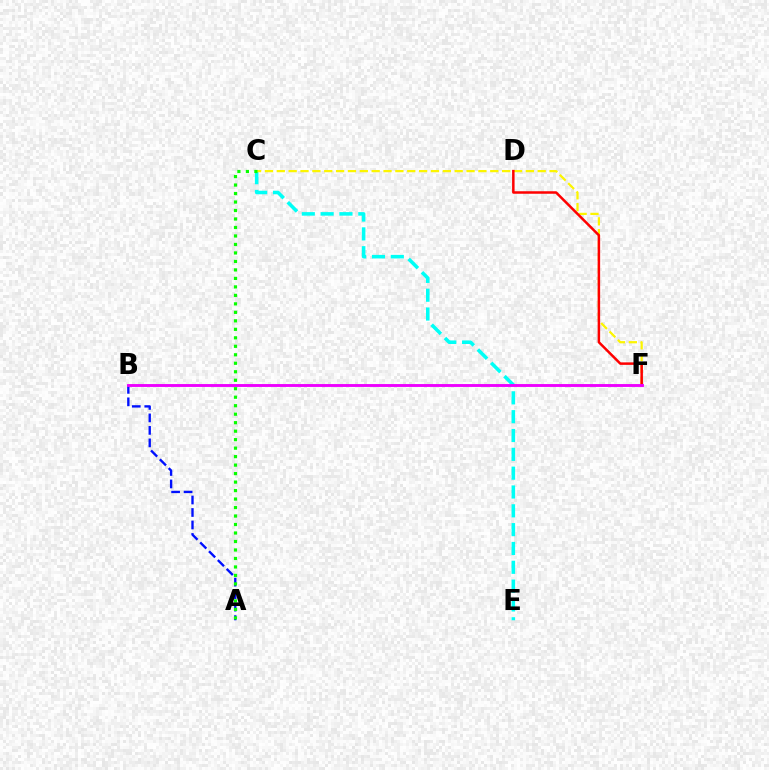{('C', 'E'): [{'color': '#00fff6', 'line_style': 'dashed', 'thickness': 2.56}], ('C', 'F'): [{'color': '#fcf500', 'line_style': 'dashed', 'thickness': 1.61}], ('D', 'F'): [{'color': '#ff0000', 'line_style': 'solid', 'thickness': 1.8}], ('A', 'B'): [{'color': '#0010ff', 'line_style': 'dashed', 'thickness': 1.7}], ('A', 'C'): [{'color': '#08ff00', 'line_style': 'dotted', 'thickness': 2.31}], ('B', 'F'): [{'color': '#ee00ff', 'line_style': 'solid', 'thickness': 2.08}]}